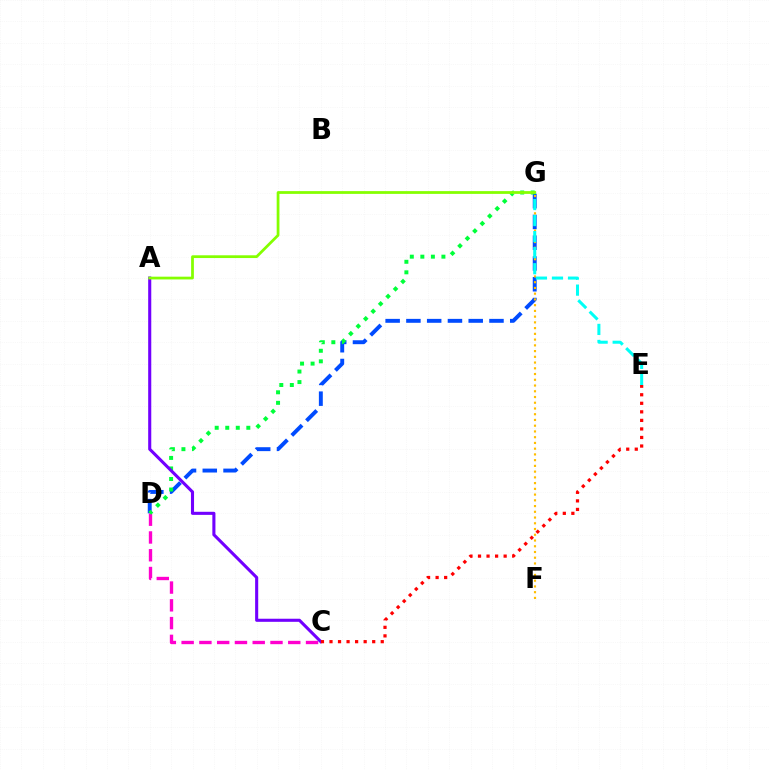{('D', 'G'): [{'color': '#004bff', 'line_style': 'dashed', 'thickness': 2.82}, {'color': '#00ff39', 'line_style': 'dotted', 'thickness': 2.86}], ('F', 'G'): [{'color': '#ffbd00', 'line_style': 'dotted', 'thickness': 1.56}], ('C', 'D'): [{'color': '#ff00cf', 'line_style': 'dashed', 'thickness': 2.41}], ('E', 'G'): [{'color': '#00fff6', 'line_style': 'dashed', 'thickness': 2.18}], ('A', 'C'): [{'color': '#7200ff', 'line_style': 'solid', 'thickness': 2.22}], ('C', 'E'): [{'color': '#ff0000', 'line_style': 'dotted', 'thickness': 2.32}], ('A', 'G'): [{'color': '#84ff00', 'line_style': 'solid', 'thickness': 1.99}]}